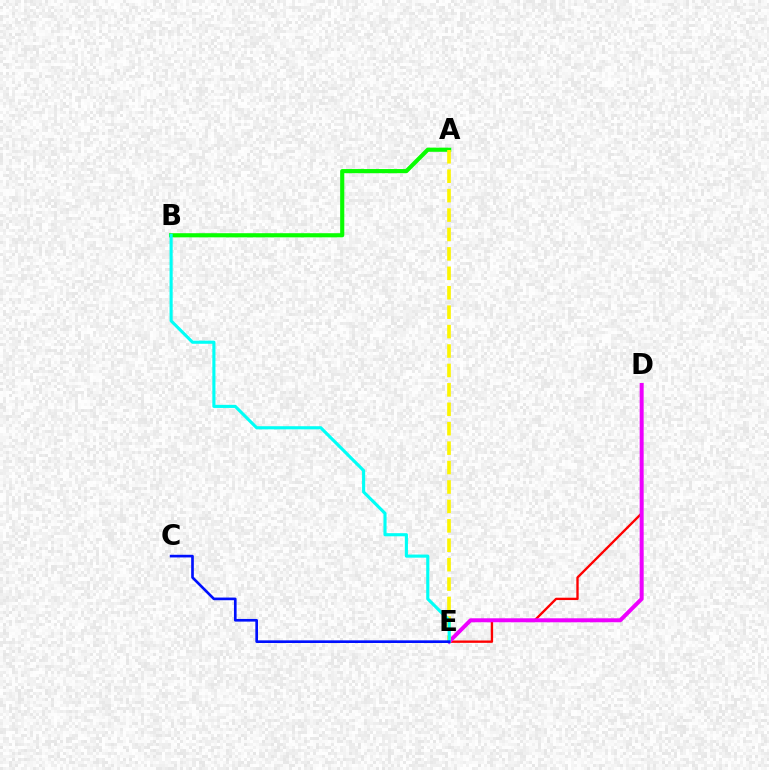{('A', 'B'): [{'color': '#08ff00', 'line_style': 'solid', 'thickness': 2.98}], ('D', 'E'): [{'color': '#ff0000', 'line_style': 'solid', 'thickness': 1.69}, {'color': '#ee00ff', 'line_style': 'solid', 'thickness': 2.86}], ('A', 'E'): [{'color': '#fcf500', 'line_style': 'dashed', 'thickness': 2.64}], ('B', 'E'): [{'color': '#00fff6', 'line_style': 'solid', 'thickness': 2.24}], ('C', 'E'): [{'color': '#0010ff', 'line_style': 'solid', 'thickness': 1.91}]}